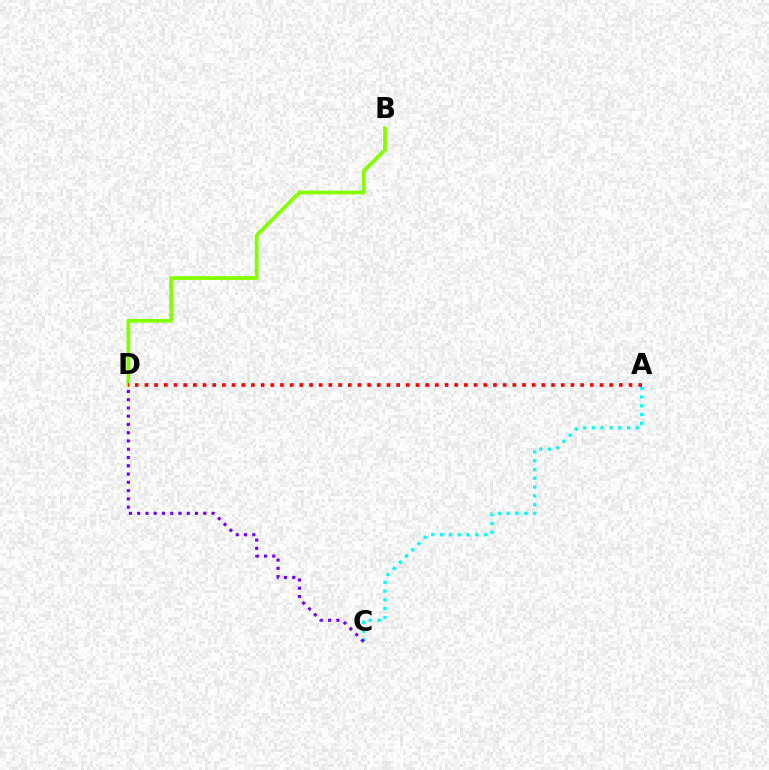{('A', 'C'): [{'color': '#00fff6', 'line_style': 'dotted', 'thickness': 2.39}], ('B', 'D'): [{'color': '#84ff00', 'line_style': 'solid', 'thickness': 2.69}], ('C', 'D'): [{'color': '#7200ff', 'line_style': 'dotted', 'thickness': 2.25}], ('A', 'D'): [{'color': '#ff0000', 'line_style': 'dotted', 'thickness': 2.63}]}